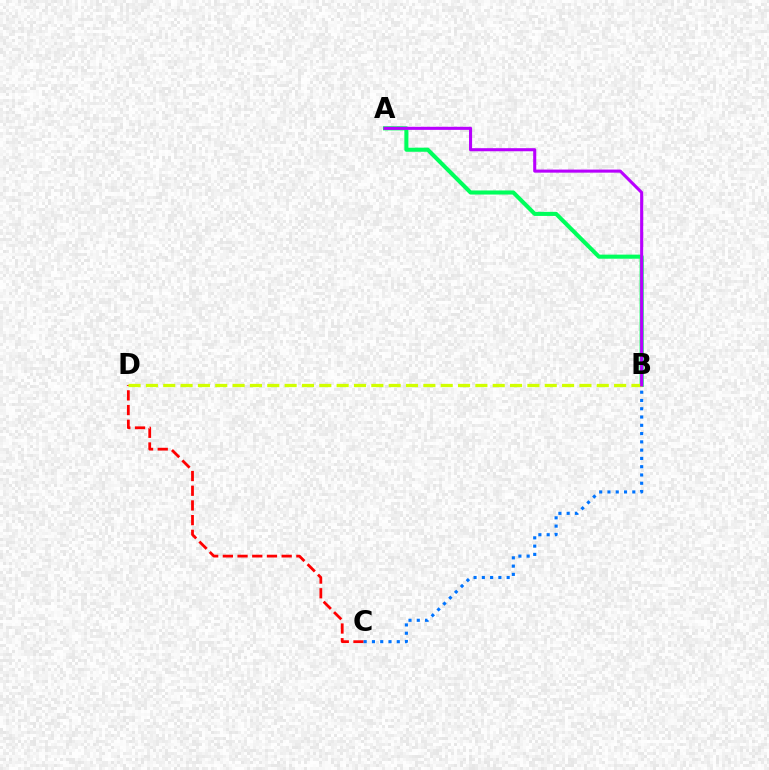{('A', 'B'): [{'color': '#00ff5c', 'line_style': 'solid', 'thickness': 2.94}, {'color': '#b900ff', 'line_style': 'solid', 'thickness': 2.21}], ('C', 'D'): [{'color': '#ff0000', 'line_style': 'dashed', 'thickness': 2.0}], ('B', 'D'): [{'color': '#d1ff00', 'line_style': 'dashed', 'thickness': 2.36}], ('B', 'C'): [{'color': '#0074ff', 'line_style': 'dotted', 'thickness': 2.25}]}